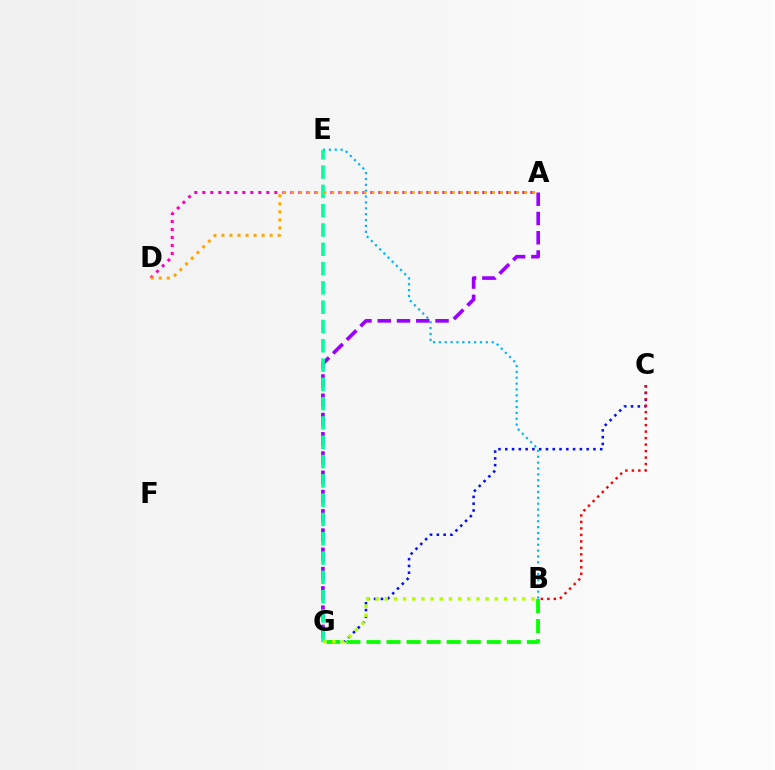{('C', 'G'): [{'color': '#0010ff', 'line_style': 'dotted', 'thickness': 1.84}], ('A', 'G'): [{'color': '#9b00ff', 'line_style': 'dashed', 'thickness': 2.62}], ('B', 'C'): [{'color': '#ff0000', 'line_style': 'dotted', 'thickness': 1.76}], ('B', 'E'): [{'color': '#00b5ff', 'line_style': 'dotted', 'thickness': 1.59}], ('B', 'G'): [{'color': '#08ff00', 'line_style': 'dashed', 'thickness': 2.72}, {'color': '#b3ff00', 'line_style': 'dotted', 'thickness': 2.49}], ('A', 'D'): [{'color': '#ff00bd', 'line_style': 'dotted', 'thickness': 2.17}, {'color': '#ffa500', 'line_style': 'dotted', 'thickness': 2.18}], ('E', 'G'): [{'color': '#00ff9d', 'line_style': 'dashed', 'thickness': 2.62}]}